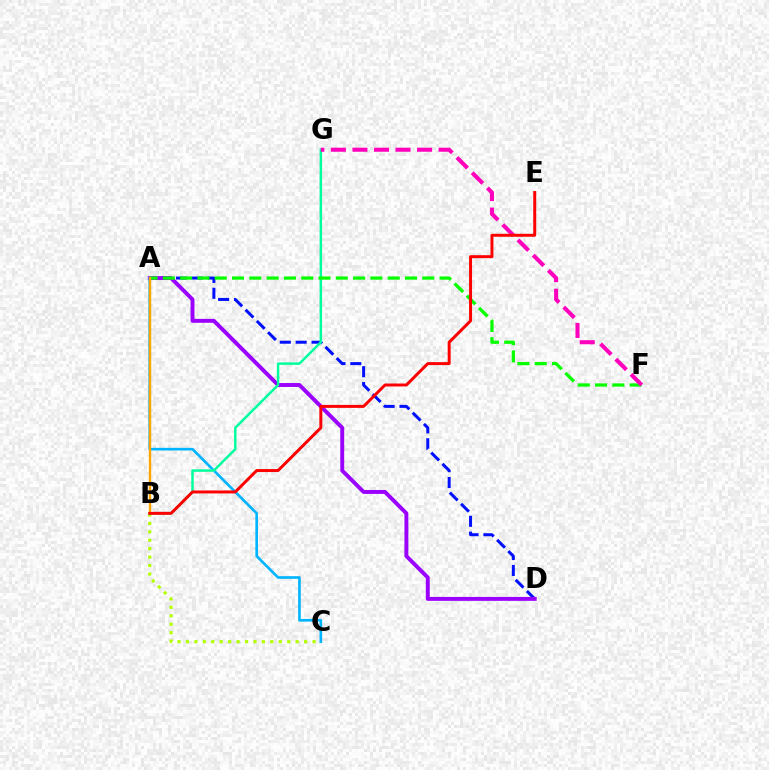{('A', 'D'): [{'color': '#0010ff', 'line_style': 'dashed', 'thickness': 2.16}, {'color': '#9b00ff', 'line_style': 'solid', 'thickness': 2.82}], ('A', 'C'): [{'color': '#00b5ff', 'line_style': 'solid', 'thickness': 1.91}], ('B', 'C'): [{'color': '#b3ff00', 'line_style': 'dotted', 'thickness': 2.29}], ('B', 'G'): [{'color': '#00ff9d', 'line_style': 'solid', 'thickness': 1.77}], ('A', 'F'): [{'color': '#08ff00', 'line_style': 'dashed', 'thickness': 2.35}], ('F', 'G'): [{'color': '#ff00bd', 'line_style': 'dashed', 'thickness': 2.93}], ('A', 'B'): [{'color': '#ffa500', 'line_style': 'solid', 'thickness': 1.7}], ('B', 'E'): [{'color': '#ff0000', 'line_style': 'solid', 'thickness': 2.14}]}